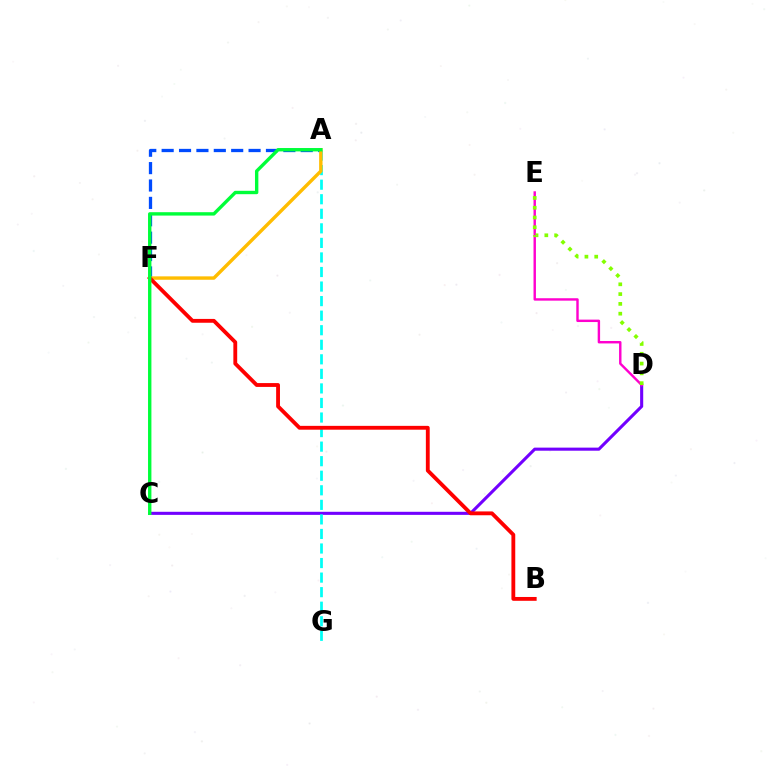{('C', 'D'): [{'color': '#7200ff', 'line_style': 'solid', 'thickness': 2.22}], ('D', 'E'): [{'color': '#ff00cf', 'line_style': 'solid', 'thickness': 1.74}, {'color': '#84ff00', 'line_style': 'dotted', 'thickness': 2.66}], ('A', 'F'): [{'color': '#004bff', 'line_style': 'dashed', 'thickness': 2.36}, {'color': '#ffbd00', 'line_style': 'solid', 'thickness': 2.45}], ('A', 'G'): [{'color': '#00fff6', 'line_style': 'dashed', 'thickness': 1.98}], ('B', 'F'): [{'color': '#ff0000', 'line_style': 'solid', 'thickness': 2.76}], ('A', 'C'): [{'color': '#00ff39', 'line_style': 'solid', 'thickness': 2.43}]}